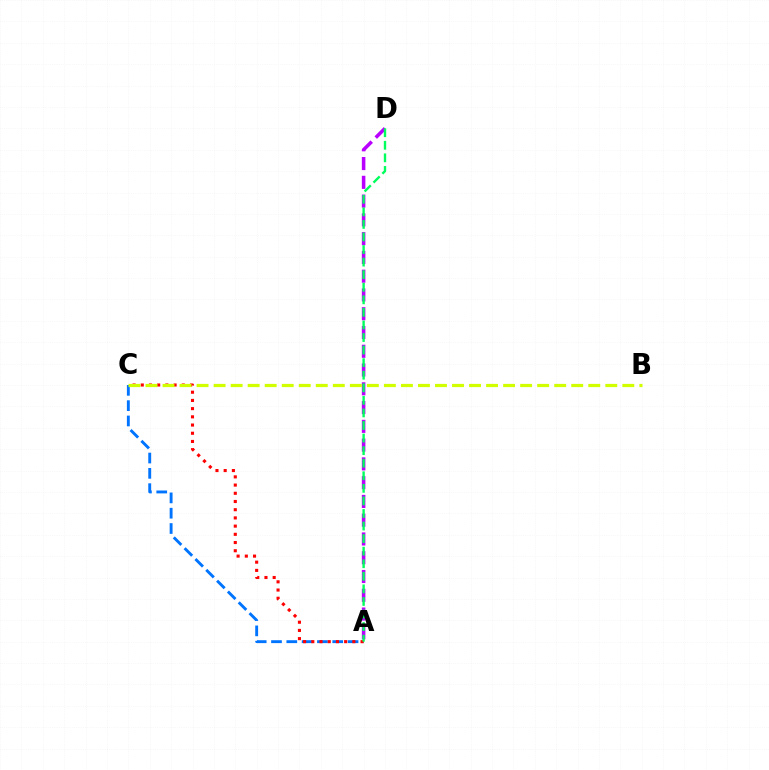{('A', 'D'): [{'color': '#b900ff', 'line_style': 'dashed', 'thickness': 2.55}, {'color': '#00ff5c', 'line_style': 'dashed', 'thickness': 1.71}], ('A', 'C'): [{'color': '#0074ff', 'line_style': 'dashed', 'thickness': 2.08}, {'color': '#ff0000', 'line_style': 'dotted', 'thickness': 2.23}], ('B', 'C'): [{'color': '#d1ff00', 'line_style': 'dashed', 'thickness': 2.31}]}